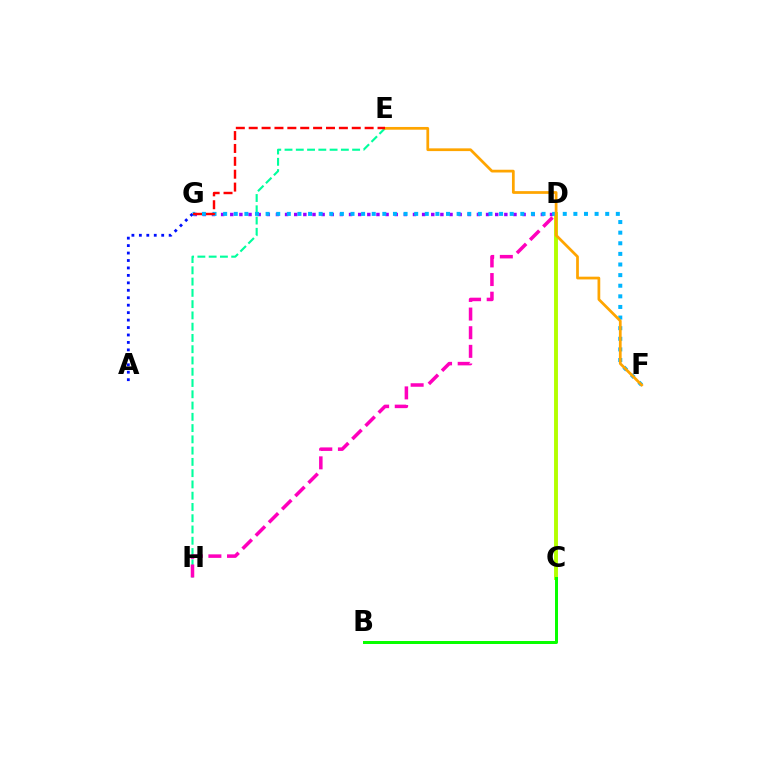{('C', 'D'): [{'color': '#b3ff00', 'line_style': 'solid', 'thickness': 2.81}], ('E', 'H'): [{'color': '#00ff9d', 'line_style': 'dashed', 'thickness': 1.53}], ('B', 'C'): [{'color': '#08ff00', 'line_style': 'solid', 'thickness': 2.16}], ('D', 'G'): [{'color': '#9b00ff', 'line_style': 'dotted', 'thickness': 2.48}], ('F', 'G'): [{'color': '#00b5ff', 'line_style': 'dotted', 'thickness': 2.88}], ('E', 'F'): [{'color': '#ffa500', 'line_style': 'solid', 'thickness': 1.97}], ('D', 'H'): [{'color': '#ff00bd', 'line_style': 'dashed', 'thickness': 2.53}], ('E', 'G'): [{'color': '#ff0000', 'line_style': 'dashed', 'thickness': 1.75}], ('A', 'G'): [{'color': '#0010ff', 'line_style': 'dotted', 'thickness': 2.02}]}